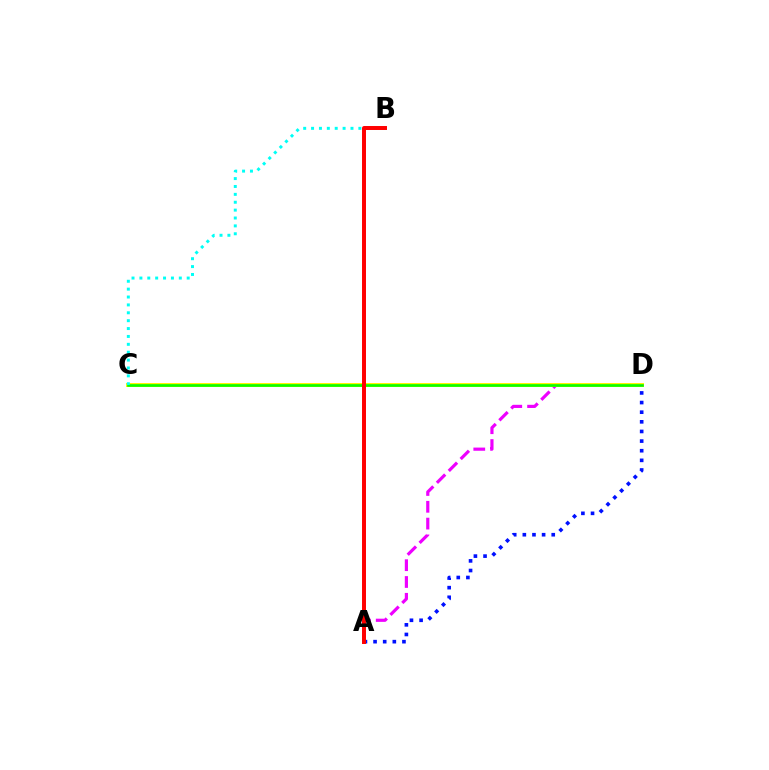{('A', 'D'): [{'color': '#ee00ff', 'line_style': 'dashed', 'thickness': 2.28}, {'color': '#0010ff', 'line_style': 'dotted', 'thickness': 2.62}], ('C', 'D'): [{'color': '#fcf500', 'line_style': 'solid', 'thickness': 2.86}, {'color': '#08ff00', 'line_style': 'solid', 'thickness': 1.91}], ('B', 'C'): [{'color': '#00fff6', 'line_style': 'dotted', 'thickness': 2.14}], ('A', 'B'): [{'color': '#ff0000', 'line_style': 'solid', 'thickness': 2.86}]}